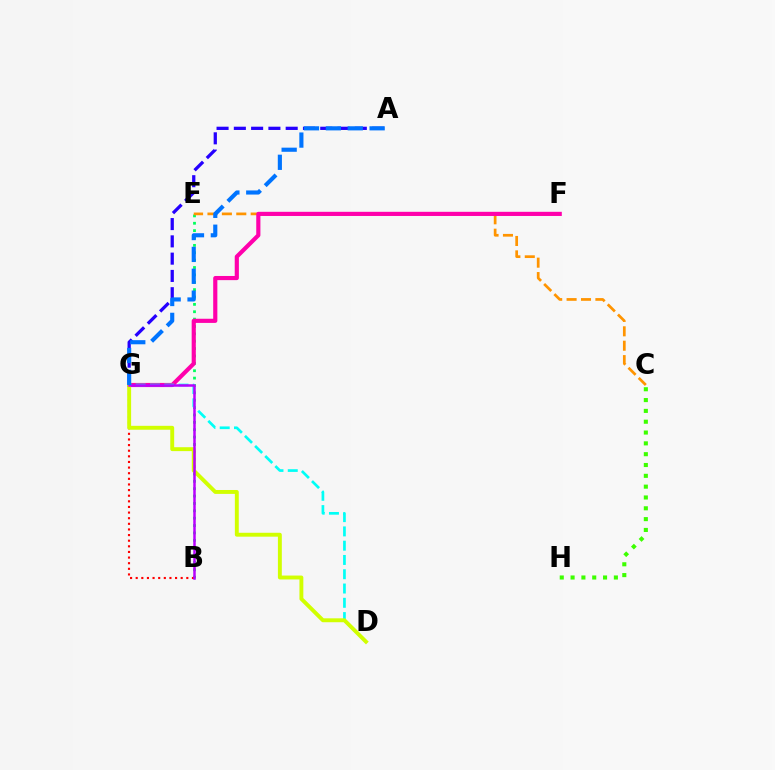{('B', 'E'): [{'color': '#00ff5c', 'line_style': 'dotted', 'thickness': 2.0}], ('B', 'G'): [{'color': '#ff0000', 'line_style': 'dotted', 'thickness': 1.53}, {'color': '#b900ff', 'line_style': 'solid', 'thickness': 1.81}], ('C', 'E'): [{'color': '#ff9400', 'line_style': 'dashed', 'thickness': 1.96}], ('A', 'G'): [{'color': '#2500ff', 'line_style': 'dashed', 'thickness': 2.35}, {'color': '#0074ff', 'line_style': 'dashed', 'thickness': 2.97}], ('C', 'H'): [{'color': '#3dff00', 'line_style': 'dotted', 'thickness': 2.94}], ('F', 'G'): [{'color': '#ff00ac', 'line_style': 'solid', 'thickness': 2.99}], ('D', 'G'): [{'color': '#00fff6', 'line_style': 'dashed', 'thickness': 1.94}, {'color': '#d1ff00', 'line_style': 'solid', 'thickness': 2.81}]}